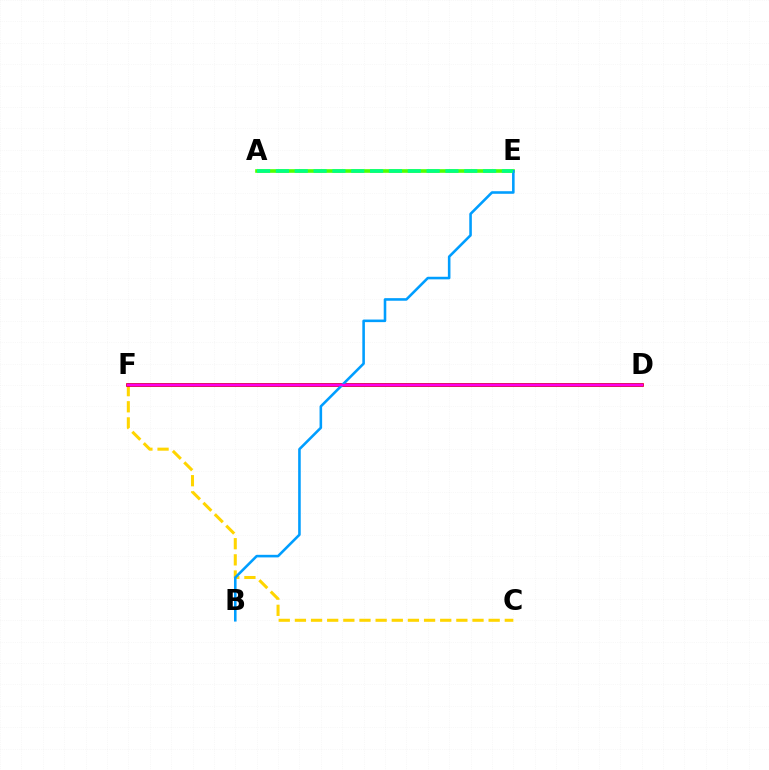{('C', 'F'): [{'color': '#ffd500', 'line_style': 'dashed', 'thickness': 2.19}], ('D', 'F'): [{'color': '#ff0000', 'line_style': 'solid', 'thickness': 2.68}, {'color': '#3700ff', 'line_style': 'solid', 'thickness': 1.7}, {'color': '#ff00ed', 'line_style': 'solid', 'thickness': 1.72}], ('A', 'E'): [{'color': '#4fff00', 'line_style': 'solid', 'thickness': 2.61}, {'color': '#00ff86', 'line_style': 'dashed', 'thickness': 2.56}], ('B', 'E'): [{'color': '#009eff', 'line_style': 'solid', 'thickness': 1.86}]}